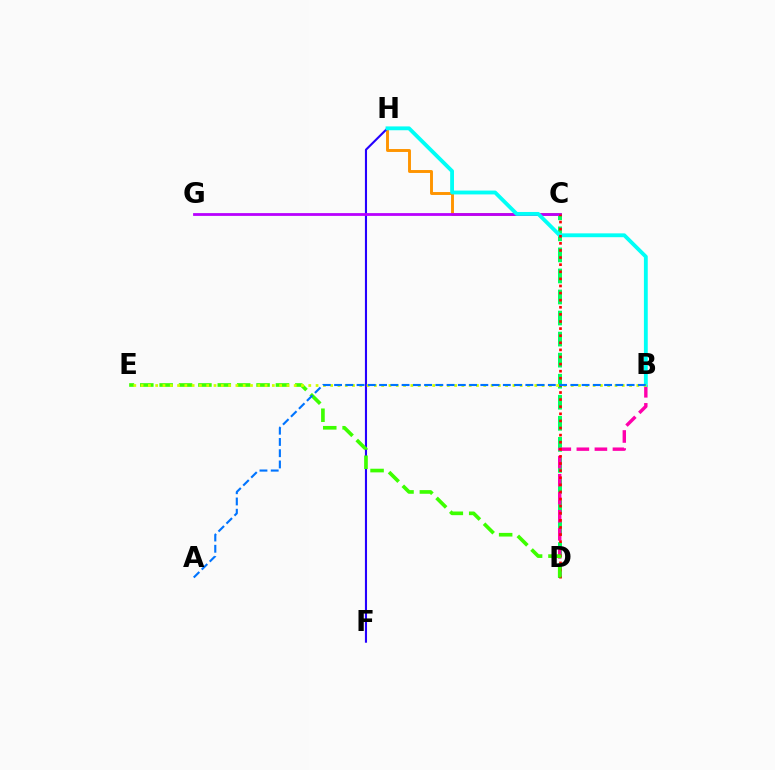{('C', 'H'): [{'color': '#ff9400', 'line_style': 'solid', 'thickness': 2.11}], ('C', 'D'): [{'color': '#00ff5c', 'line_style': 'dashed', 'thickness': 2.86}, {'color': '#ff0000', 'line_style': 'dotted', 'thickness': 1.93}], ('F', 'H'): [{'color': '#2500ff', 'line_style': 'solid', 'thickness': 1.52}], ('B', 'D'): [{'color': '#ff00ac', 'line_style': 'dashed', 'thickness': 2.45}], ('C', 'G'): [{'color': '#b900ff', 'line_style': 'solid', 'thickness': 2.01}], ('B', 'H'): [{'color': '#00fff6', 'line_style': 'solid', 'thickness': 2.76}], ('D', 'E'): [{'color': '#3dff00', 'line_style': 'dashed', 'thickness': 2.63}], ('B', 'E'): [{'color': '#d1ff00', 'line_style': 'dotted', 'thickness': 1.98}], ('A', 'B'): [{'color': '#0074ff', 'line_style': 'dashed', 'thickness': 1.53}]}